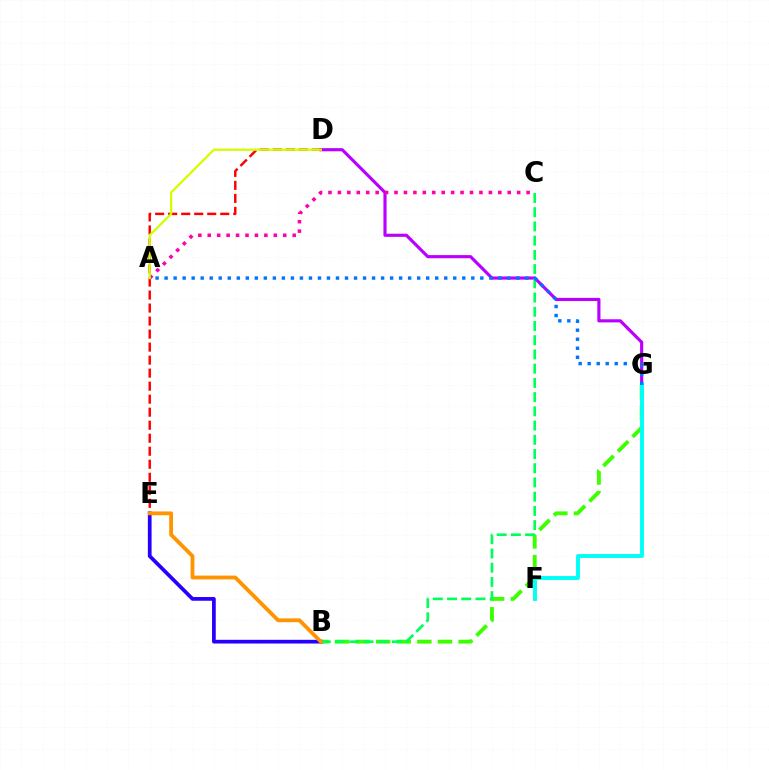{('B', 'G'): [{'color': '#3dff00', 'line_style': 'dashed', 'thickness': 2.8}], ('B', 'E'): [{'color': '#2500ff', 'line_style': 'solid', 'thickness': 2.68}, {'color': '#ff9400', 'line_style': 'solid', 'thickness': 2.75}], ('D', 'G'): [{'color': '#b900ff', 'line_style': 'solid', 'thickness': 2.26}], ('A', 'C'): [{'color': '#ff00ac', 'line_style': 'dotted', 'thickness': 2.56}], ('D', 'E'): [{'color': '#ff0000', 'line_style': 'dashed', 'thickness': 1.77}], ('F', 'G'): [{'color': '#00fff6', 'line_style': 'solid', 'thickness': 2.81}], ('B', 'C'): [{'color': '#00ff5c', 'line_style': 'dashed', 'thickness': 1.93}], ('A', 'G'): [{'color': '#0074ff', 'line_style': 'dotted', 'thickness': 2.45}], ('A', 'D'): [{'color': '#d1ff00', 'line_style': 'solid', 'thickness': 1.63}]}